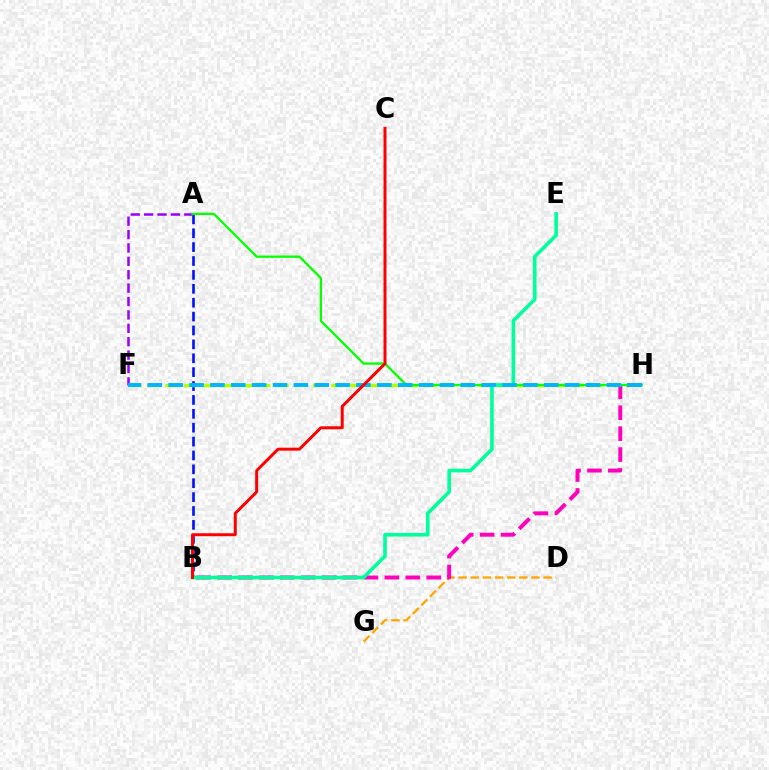{('A', 'B'): [{'color': '#0010ff', 'line_style': 'dashed', 'thickness': 1.89}], ('F', 'H'): [{'color': '#b3ff00', 'line_style': 'dashed', 'thickness': 2.5}, {'color': '#00b5ff', 'line_style': 'dashed', 'thickness': 2.83}], ('D', 'G'): [{'color': '#ffa500', 'line_style': 'dashed', 'thickness': 1.65}], ('B', 'H'): [{'color': '#ff00bd', 'line_style': 'dashed', 'thickness': 2.84}], ('A', 'F'): [{'color': '#9b00ff', 'line_style': 'dashed', 'thickness': 1.82}], ('A', 'H'): [{'color': '#08ff00', 'line_style': 'solid', 'thickness': 1.66}], ('B', 'E'): [{'color': '#00ff9d', 'line_style': 'solid', 'thickness': 2.62}], ('B', 'C'): [{'color': '#ff0000', 'line_style': 'solid', 'thickness': 2.15}]}